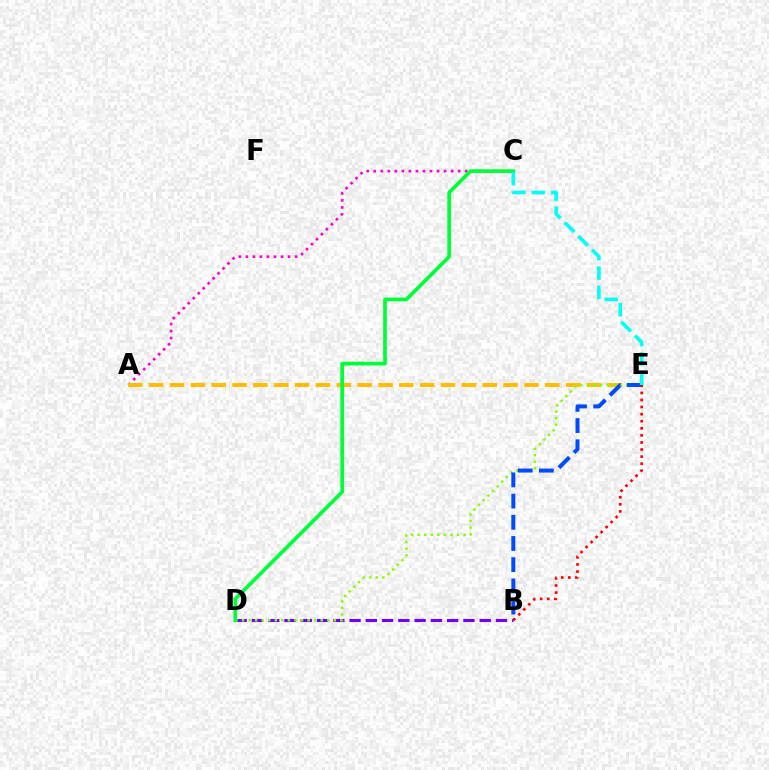{('B', 'D'): [{'color': '#7200ff', 'line_style': 'dashed', 'thickness': 2.21}], ('A', 'C'): [{'color': '#ff00cf', 'line_style': 'dotted', 'thickness': 1.91}], ('A', 'E'): [{'color': '#ffbd00', 'line_style': 'dashed', 'thickness': 2.83}], ('D', 'E'): [{'color': '#84ff00', 'line_style': 'dotted', 'thickness': 1.78}], ('B', 'E'): [{'color': '#004bff', 'line_style': 'dashed', 'thickness': 2.88}, {'color': '#ff0000', 'line_style': 'dotted', 'thickness': 1.92}], ('C', 'D'): [{'color': '#00ff39', 'line_style': 'solid', 'thickness': 2.68}], ('C', 'E'): [{'color': '#00fff6', 'line_style': 'dashed', 'thickness': 2.63}]}